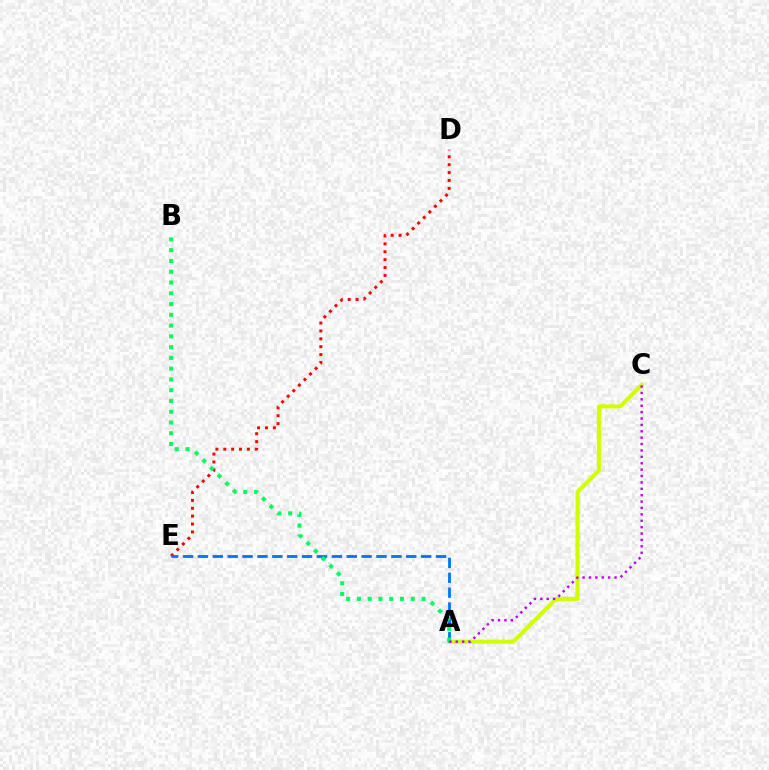{('A', 'C'): [{'color': '#d1ff00', 'line_style': 'solid', 'thickness': 2.93}, {'color': '#b900ff', 'line_style': 'dotted', 'thickness': 1.74}], ('D', 'E'): [{'color': '#ff0000', 'line_style': 'dotted', 'thickness': 2.14}], ('A', 'E'): [{'color': '#0074ff', 'line_style': 'dashed', 'thickness': 2.02}], ('A', 'B'): [{'color': '#00ff5c', 'line_style': 'dotted', 'thickness': 2.93}]}